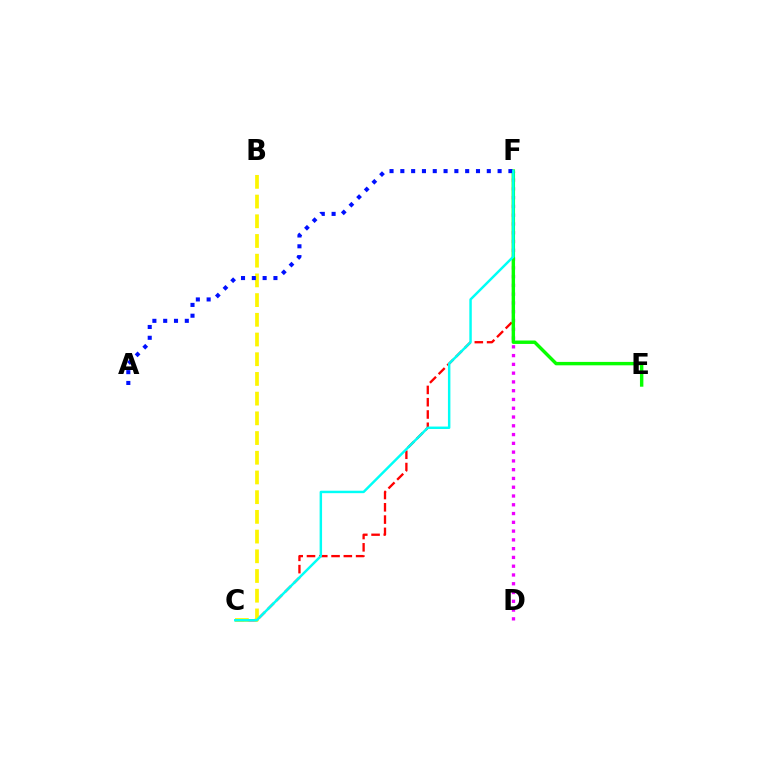{('C', 'F'): [{'color': '#ff0000', 'line_style': 'dashed', 'thickness': 1.67}, {'color': '#00fff6', 'line_style': 'solid', 'thickness': 1.77}], ('D', 'F'): [{'color': '#ee00ff', 'line_style': 'dotted', 'thickness': 2.38}], ('B', 'C'): [{'color': '#fcf500', 'line_style': 'dashed', 'thickness': 2.68}], ('E', 'F'): [{'color': '#08ff00', 'line_style': 'solid', 'thickness': 2.46}], ('A', 'F'): [{'color': '#0010ff', 'line_style': 'dotted', 'thickness': 2.94}]}